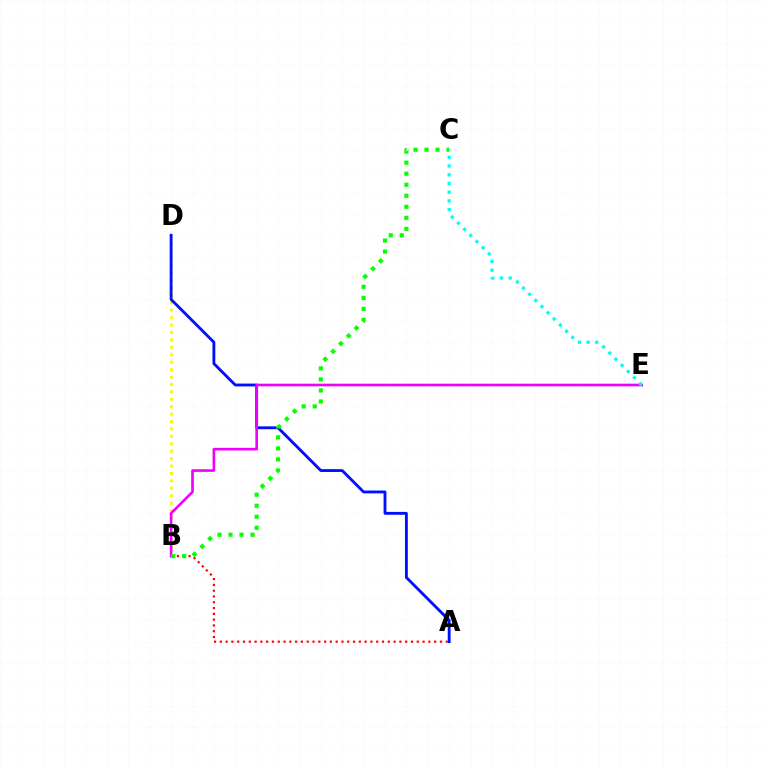{('B', 'D'): [{'color': '#fcf500', 'line_style': 'dotted', 'thickness': 2.02}], ('A', 'D'): [{'color': '#0010ff', 'line_style': 'solid', 'thickness': 2.06}], ('B', 'E'): [{'color': '#ee00ff', 'line_style': 'solid', 'thickness': 1.9}], ('A', 'B'): [{'color': '#ff0000', 'line_style': 'dotted', 'thickness': 1.57}], ('C', 'E'): [{'color': '#00fff6', 'line_style': 'dotted', 'thickness': 2.37}], ('B', 'C'): [{'color': '#08ff00', 'line_style': 'dotted', 'thickness': 3.0}]}